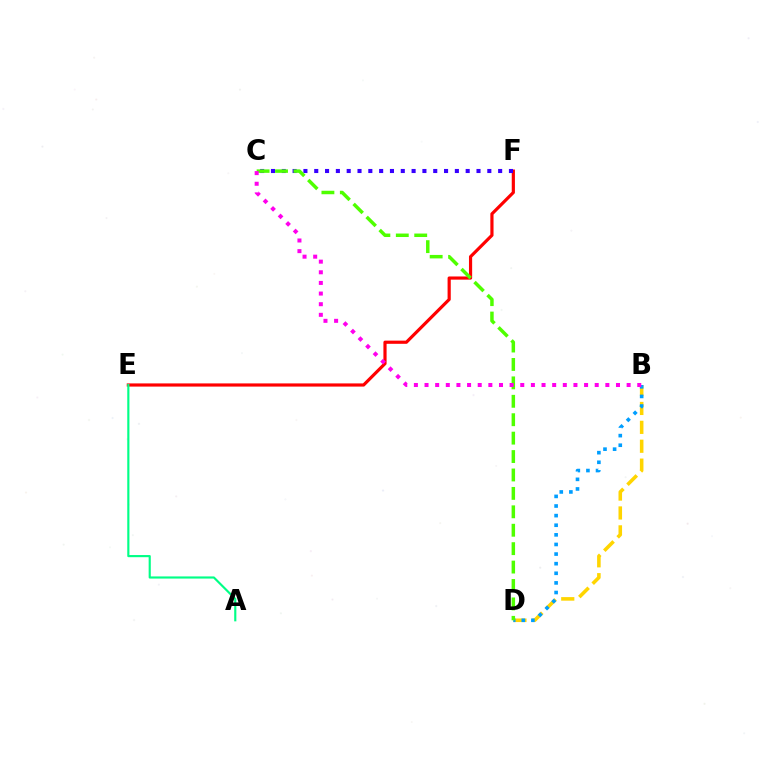{('B', 'D'): [{'color': '#ffd500', 'line_style': 'dashed', 'thickness': 2.57}, {'color': '#009eff', 'line_style': 'dotted', 'thickness': 2.61}], ('E', 'F'): [{'color': '#ff0000', 'line_style': 'solid', 'thickness': 2.29}], ('C', 'F'): [{'color': '#3700ff', 'line_style': 'dotted', 'thickness': 2.94}], ('C', 'D'): [{'color': '#4fff00', 'line_style': 'dashed', 'thickness': 2.5}], ('B', 'C'): [{'color': '#ff00ed', 'line_style': 'dotted', 'thickness': 2.89}], ('A', 'E'): [{'color': '#00ff86', 'line_style': 'solid', 'thickness': 1.55}]}